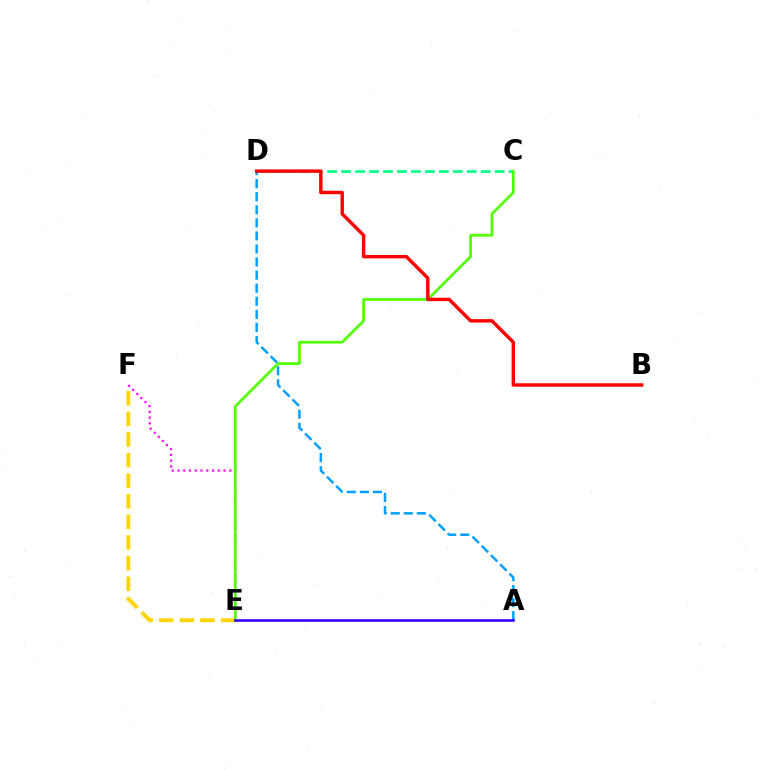{('C', 'D'): [{'color': '#00ff86', 'line_style': 'dashed', 'thickness': 1.9}], ('E', 'F'): [{'color': '#ff00ed', 'line_style': 'dotted', 'thickness': 1.57}, {'color': '#ffd500', 'line_style': 'dashed', 'thickness': 2.8}], ('A', 'D'): [{'color': '#009eff', 'line_style': 'dashed', 'thickness': 1.77}], ('C', 'E'): [{'color': '#4fff00', 'line_style': 'solid', 'thickness': 1.92}], ('A', 'E'): [{'color': '#3700ff', 'line_style': 'solid', 'thickness': 1.89}], ('B', 'D'): [{'color': '#ff0000', 'line_style': 'solid', 'thickness': 2.46}]}